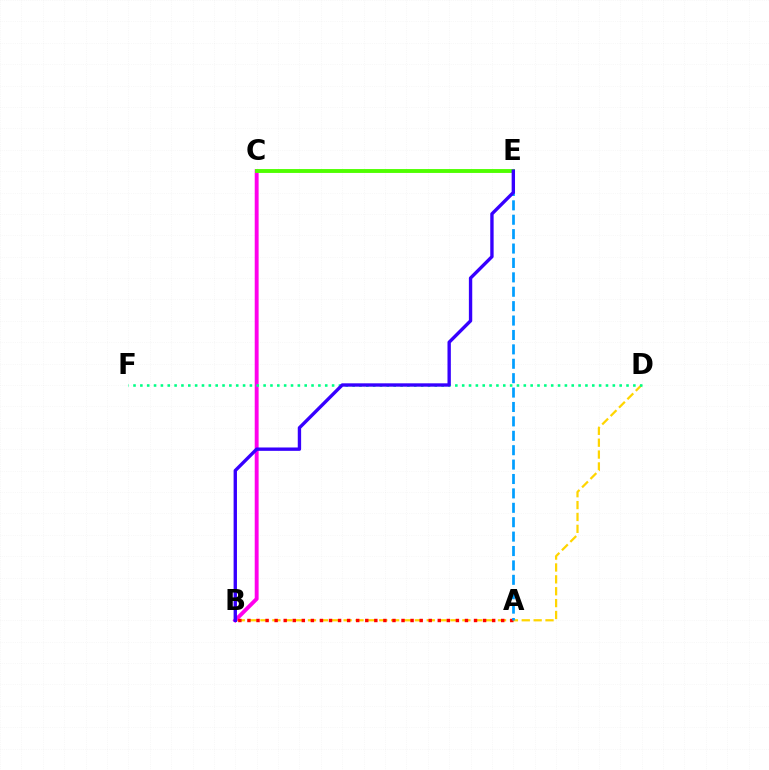{('B', 'D'): [{'color': '#ffd500', 'line_style': 'dashed', 'thickness': 1.61}], ('B', 'C'): [{'color': '#ff00ed', 'line_style': 'solid', 'thickness': 2.81}], ('D', 'F'): [{'color': '#00ff86', 'line_style': 'dotted', 'thickness': 1.86}], ('A', 'B'): [{'color': '#ff0000', 'line_style': 'dotted', 'thickness': 2.46}], ('C', 'E'): [{'color': '#4fff00', 'line_style': 'solid', 'thickness': 2.79}], ('A', 'E'): [{'color': '#009eff', 'line_style': 'dashed', 'thickness': 1.96}], ('B', 'E'): [{'color': '#3700ff', 'line_style': 'solid', 'thickness': 2.42}]}